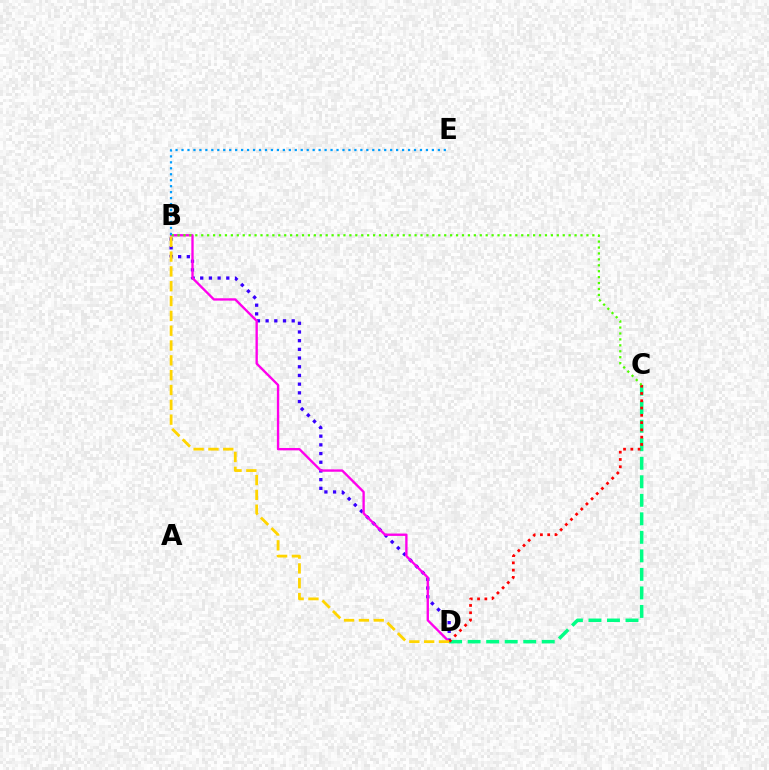{('B', 'D'): [{'color': '#3700ff', 'line_style': 'dotted', 'thickness': 2.36}, {'color': '#ff00ed', 'line_style': 'solid', 'thickness': 1.69}, {'color': '#ffd500', 'line_style': 'dashed', 'thickness': 2.01}], ('C', 'D'): [{'color': '#00ff86', 'line_style': 'dashed', 'thickness': 2.52}, {'color': '#ff0000', 'line_style': 'dotted', 'thickness': 1.98}], ('B', 'C'): [{'color': '#4fff00', 'line_style': 'dotted', 'thickness': 1.61}], ('B', 'E'): [{'color': '#009eff', 'line_style': 'dotted', 'thickness': 1.62}]}